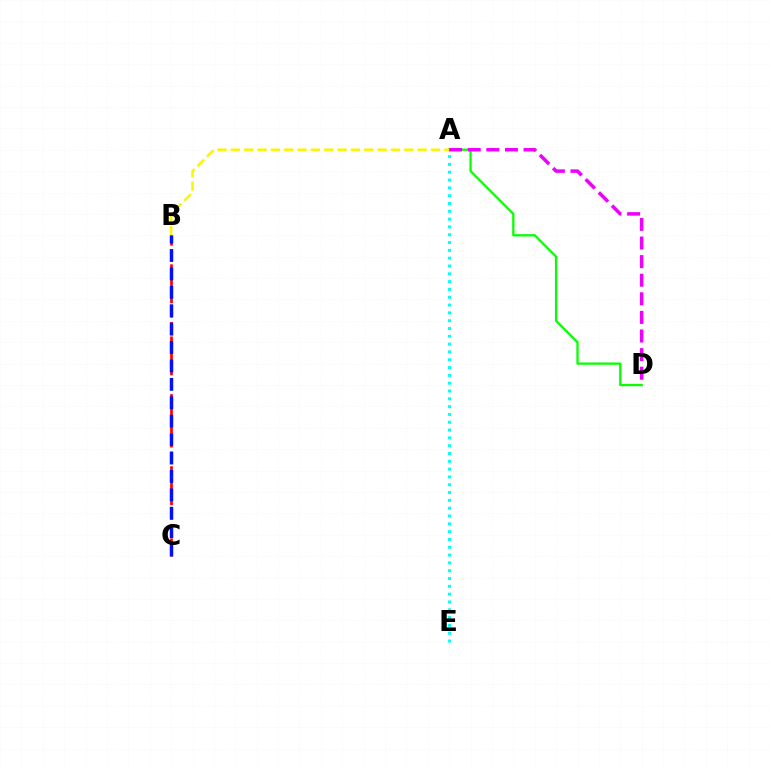{('A', 'E'): [{'color': '#00fff6', 'line_style': 'dotted', 'thickness': 2.12}], ('A', 'D'): [{'color': '#08ff00', 'line_style': 'solid', 'thickness': 1.66}, {'color': '#ee00ff', 'line_style': 'dashed', 'thickness': 2.53}], ('A', 'B'): [{'color': '#fcf500', 'line_style': 'dashed', 'thickness': 1.81}], ('B', 'C'): [{'color': '#ff0000', 'line_style': 'dashed', 'thickness': 1.96}, {'color': '#0010ff', 'line_style': 'dashed', 'thickness': 2.5}]}